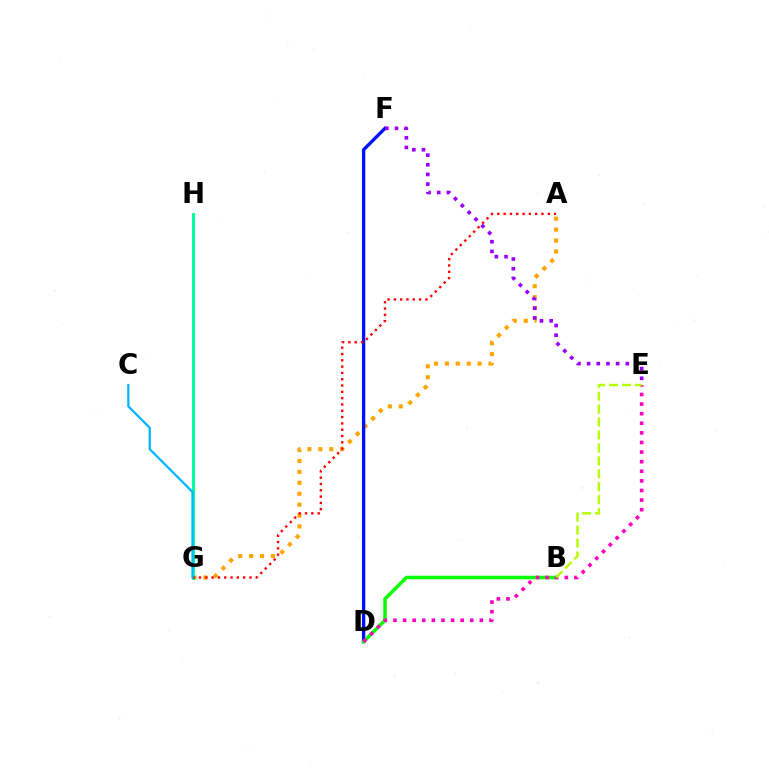{('A', 'G'): [{'color': '#ffa500', 'line_style': 'dotted', 'thickness': 2.96}, {'color': '#ff0000', 'line_style': 'dotted', 'thickness': 1.71}], ('D', 'F'): [{'color': '#0010ff', 'line_style': 'solid', 'thickness': 2.4}], ('G', 'H'): [{'color': '#00ff9d', 'line_style': 'solid', 'thickness': 2.18}], ('E', 'F'): [{'color': '#9b00ff', 'line_style': 'dotted', 'thickness': 2.63}], ('B', 'D'): [{'color': '#08ff00', 'line_style': 'solid', 'thickness': 2.52}], ('C', 'G'): [{'color': '#00b5ff', 'line_style': 'solid', 'thickness': 1.62}], ('D', 'E'): [{'color': '#ff00bd', 'line_style': 'dotted', 'thickness': 2.61}], ('B', 'E'): [{'color': '#b3ff00', 'line_style': 'dashed', 'thickness': 1.76}]}